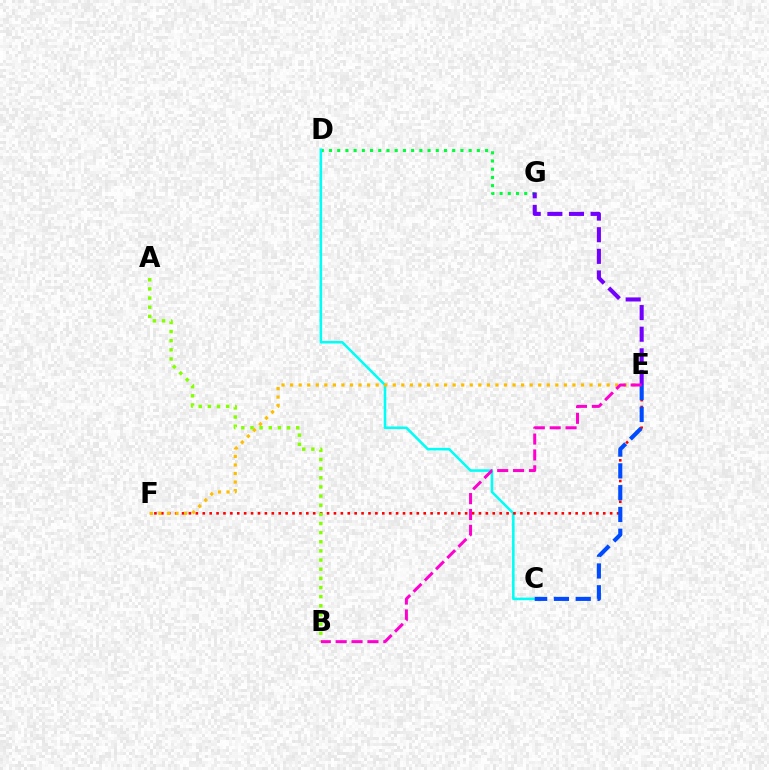{('D', 'G'): [{'color': '#00ff39', 'line_style': 'dotted', 'thickness': 2.23}], ('C', 'D'): [{'color': '#00fff6', 'line_style': 'solid', 'thickness': 1.84}], ('E', 'F'): [{'color': '#ff0000', 'line_style': 'dotted', 'thickness': 1.88}, {'color': '#ffbd00', 'line_style': 'dotted', 'thickness': 2.32}], ('E', 'G'): [{'color': '#7200ff', 'line_style': 'dashed', 'thickness': 2.94}], ('A', 'B'): [{'color': '#84ff00', 'line_style': 'dotted', 'thickness': 2.48}], ('C', 'E'): [{'color': '#004bff', 'line_style': 'dashed', 'thickness': 2.96}], ('B', 'E'): [{'color': '#ff00cf', 'line_style': 'dashed', 'thickness': 2.16}]}